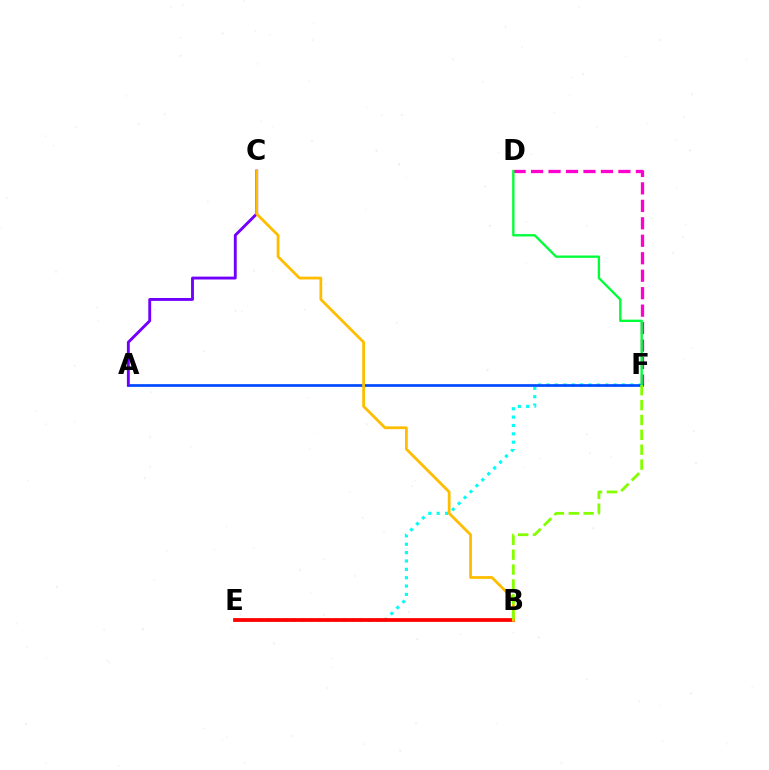{('D', 'F'): [{'color': '#ff00cf', 'line_style': 'dashed', 'thickness': 2.37}, {'color': '#00ff39', 'line_style': 'solid', 'thickness': 1.69}], ('E', 'F'): [{'color': '#00fff6', 'line_style': 'dotted', 'thickness': 2.27}], ('A', 'F'): [{'color': '#004bff', 'line_style': 'solid', 'thickness': 1.96}], ('B', 'E'): [{'color': '#ff0000', 'line_style': 'solid', 'thickness': 2.71}], ('A', 'C'): [{'color': '#7200ff', 'line_style': 'solid', 'thickness': 2.08}], ('B', 'C'): [{'color': '#ffbd00', 'line_style': 'solid', 'thickness': 2.0}], ('B', 'F'): [{'color': '#84ff00', 'line_style': 'dashed', 'thickness': 2.02}]}